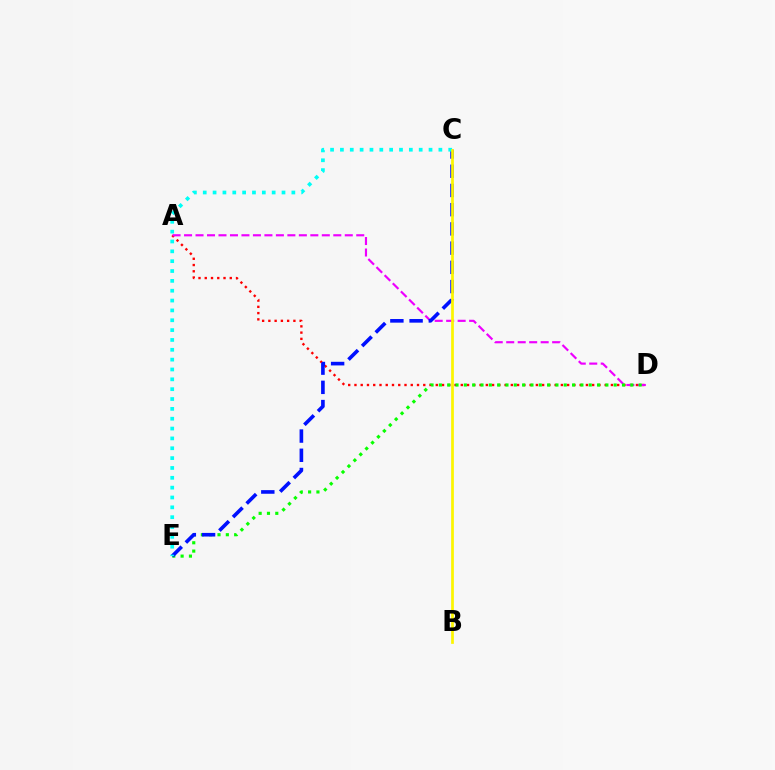{('A', 'D'): [{'color': '#ff0000', 'line_style': 'dotted', 'thickness': 1.7}, {'color': '#ee00ff', 'line_style': 'dashed', 'thickness': 1.56}], ('D', 'E'): [{'color': '#08ff00', 'line_style': 'dotted', 'thickness': 2.26}], ('C', 'E'): [{'color': '#0010ff', 'line_style': 'dashed', 'thickness': 2.61}, {'color': '#00fff6', 'line_style': 'dotted', 'thickness': 2.68}], ('B', 'C'): [{'color': '#fcf500', 'line_style': 'solid', 'thickness': 1.96}]}